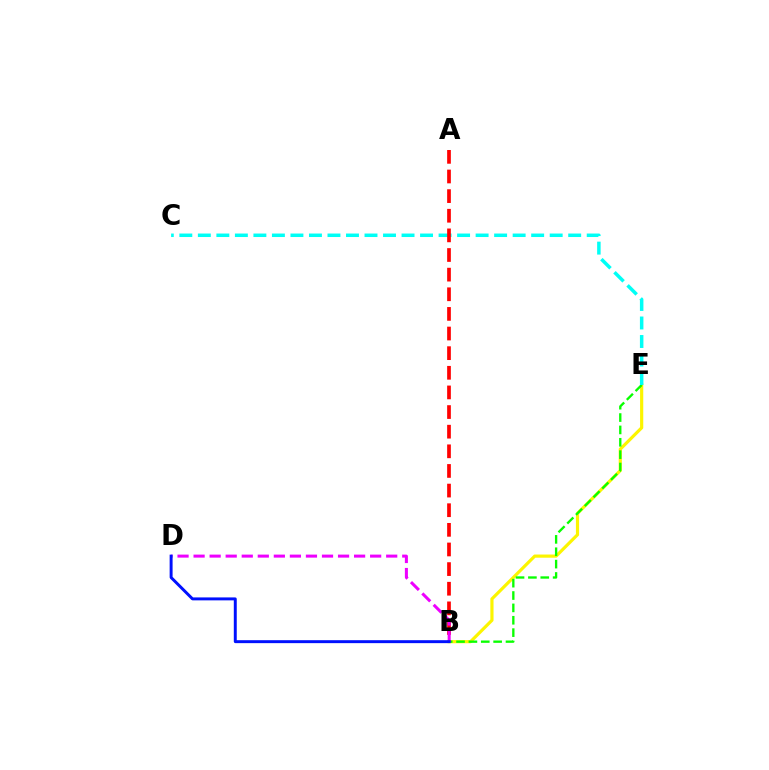{('B', 'E'): [{'color': '#fcf500', 'line_style': 'solid', 'thickness': 2.28}, {'color': '#08ff00', 'line_style': 'dashed', 'thickness': 1.68}], ('C', 'E'): [{'color': '#00fff6', 'line_style': 'dashed', 'thickness': 2.52}], ('A', 'B'): [{'color': '#ff0000', 'line_style': 'dashed', 'thickness': 2.67}], ('B', 'D'): [{'color': '#ee00ff', 'line_style': 'dashed', 'thickness': 2.18}, {'color': '#0010ff', 'line_style': 'solid', 'thickness': 2.12}]}